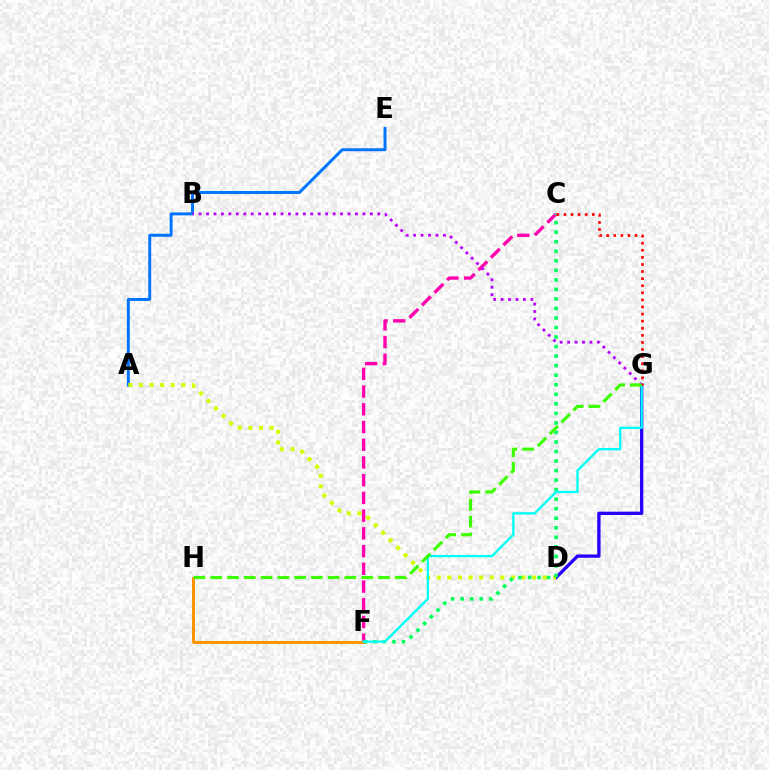{('D', 'G'): [{'color': '#2500ff', 'line_style': 'solid', 'thickness': 2.39}], ('C', 'F'): [{'color': '#ff00ac', 'line_style': 'dashed', 'thickness': 2.41}, {'color': '#00ff5c', 'line_style': 'dotted', 'thickness': 2.59}], ('A', 'E'): [{'color': '#0074ff', 'line_style': 'solid', 'thickness': 2.13}], ('A', 'D'): [{'color': '#d1ff00', 'line_style': 'dotted', 'thickness': 2.88}], ('F', 'H'): [{'color': '#ff9400', 'line_style': 'solid', 'thickness': 2.16}], ('B', 'G'): [{'color': '#b900ff', 'line_style': 'dotted', 'thickness': 2.02}], ('F', 'G'): [{'color': '#00fff6', 'line_style': 'solid', 'thickness': 1.68}], ('C', 'G'): [{'color': '#ff0000', 'line_style': 'dotted', 'thickness': 1.93}], ('G', 'H'): [{'color': '#3dff00', 'line_style': 'dashed', 'thickness': 2.28}]}